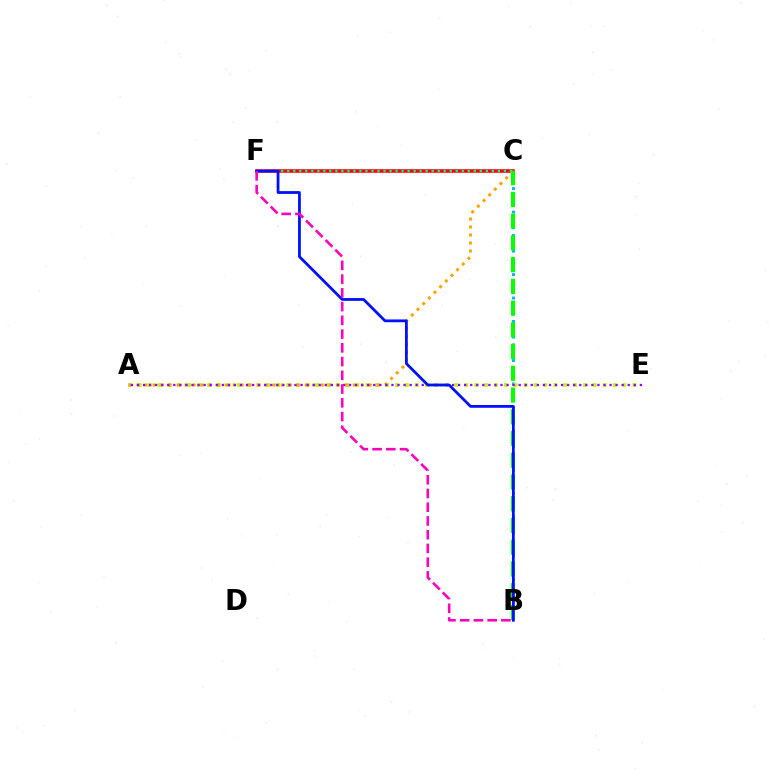{('C', 'F'): [{'color': '#ff0000', 'line_style': 'solid', 'thickness': 2.57}, {'color': '#00ff9d', 'line_style': 'dotted', 'thickness': 1.64}], ('B', 'C'): [{'color': '#00b5ff', 'line_style': 'dotted', 'thickness': 2.12}, {'color': '#08ff00', 'line_style': 'dashed', 'thickness': 2.95}], ('A', 'E'): [{'color': '#b3ff00', 'line_style': 'dotted', 'thickness': 2.69}, {'color': '#9b00ff', 'line_style': 'dotted', 'thickness': 1.65}], ('A', 'C'): [{'color': '#ffa500', 'line_style': 'dotted', 'thickness': 2.18}], ('B', 'F'): [{'color': '#0010ff', 'line_style': 'solid', 'thickness': 2.0}, {'color': '#ff00bd', 'line_style': 'dashed', 'thickness': 1.87}]}